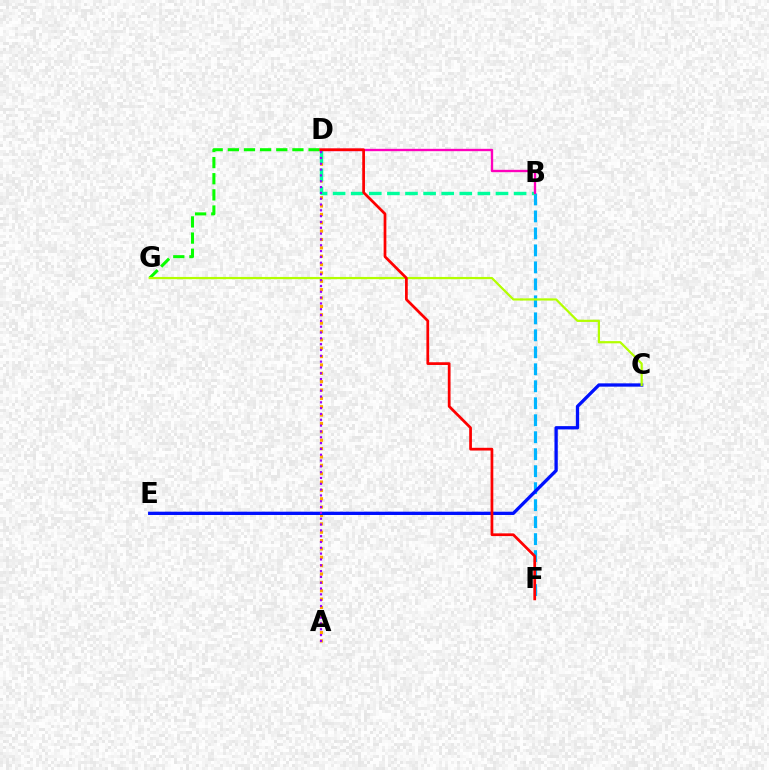{('A', 'D'): [{'color': '#ffa500', 'line_style': 'dotted', 'thickness': 2.27}, {'color': '#9b00ff', 'line_style': 'dotted', 'thickness': 1.58}], ('B', 'F'): [{'color': '#00b5ff', 'line_style': 'dashed', 'thickness': 2.31}], ('D', 'G'): [{'color': '#08ff00', 'line_style': 'dashed', 'thickness': 2.19}], ('B', 'D'): [{'color': '#00ff9d', 'line_style': 'dashed', 'thickness': 2.46}, {'color': '#ff00bd', 'line_style': 'solid', 'thickness': 1.7}], ('C', 'E'): [{'color': '#0010ff', 'line_style': 'solid', 'thickness': 2.38}], ('C', 'G'): [{'color': '#b3ff00', 'line_style': 'solid', 'thickness': 1.6}], ('D', 'F'): [{'color': '#ff0000', 'line_style': 'solid', 'thickness': 1.97}]}